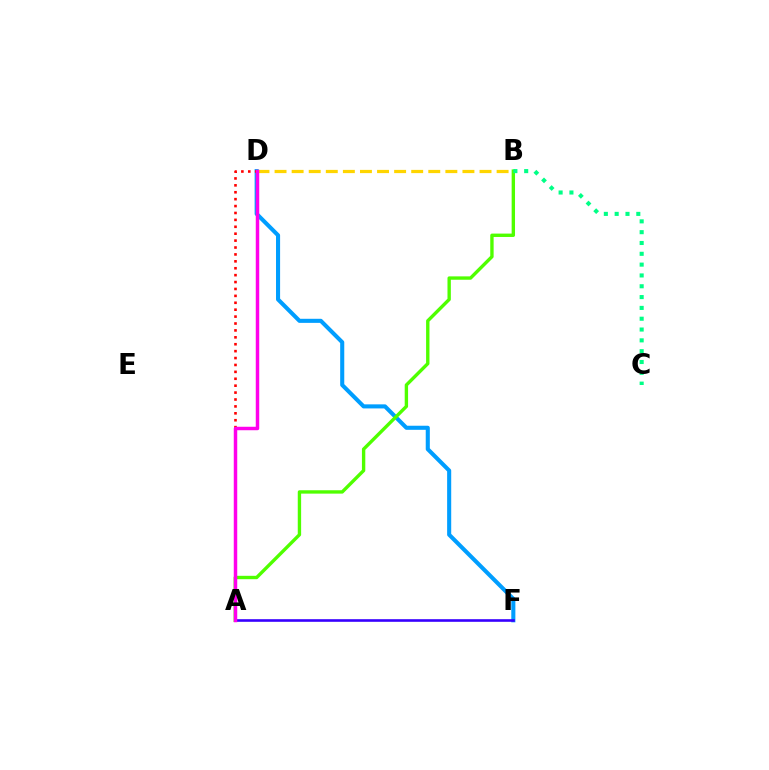{('D', 'F'): [{'color': '#009eff', 'line_style': 'solid', 'thickness': 2.94}], ('A', 'B'): [{'color': '#4fff00', 'line_style': 'solid', 'thickness': 2.43}], ('B', 'D'): [{'color': '#ffd500', 'line_style': 'dashed', 'thickness': 2.32}], ('A', 'F'): [{'color': '#3700ff', 'line_style': 'solid', 'thickness': 1.89}], ('A', 'D'): [{'color': '#ff0000', 'line_style': 'dotted', 'thickness': 1.88}, {'color': '#ff00ed', 'line_style': 'solid', 'thickness': 2.5}], ('B', 'C'): [{'color': '#00ff86', 'line_style': 'dotted', 'thickness': 2.94}]}